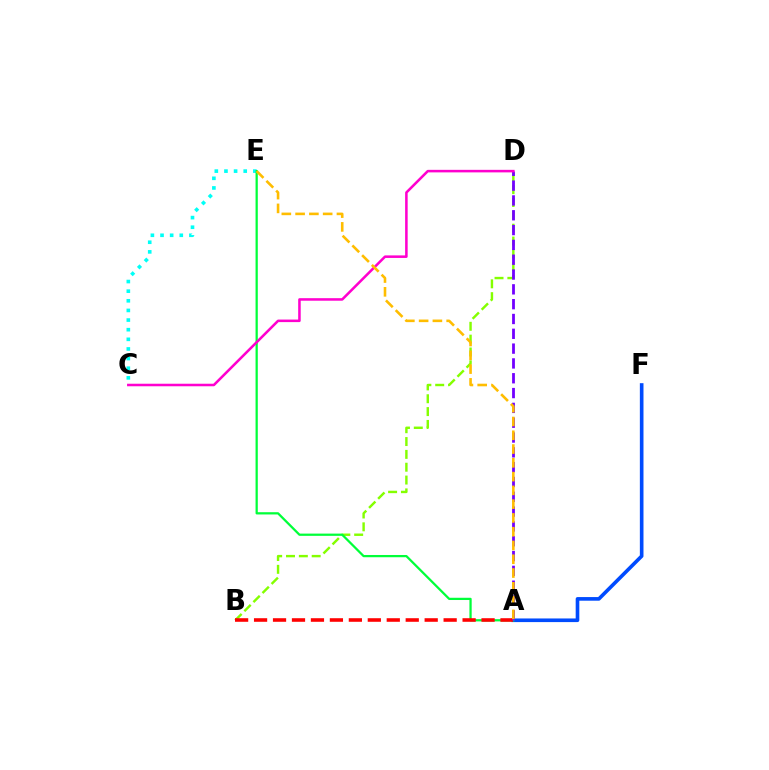{('B', 'D'): [{'color': '#84ff00', 'line_style': 'dashed', 'thickness': 1.74}], ('A', 'F'): [{'color': '#004bff', 'line_style': 'solid', 'thickness': 2.62}], ('C', 'E'): [{'color': '#00fff6', 'line_style': 'dotted', 'thickness': 2.62}], ('A', 'E'): [{'color': '#00ff39', 'line_style': 'solid', 'thickness': 1.62}, {'color': '#ffbd00', 'line_style': 'dashed', 'thickness': 1.87}], ('A', 'B'): [{'color': '#ff0000', 'line_style': 'dashed', 'thickness': 2.58}], ('A', 'D'): [{'color': '#7200ff', 'line_style': 'dashed', 'thickness': 2.01}], ('C', 'D'): [{'color': '#ff00cf', 'line_style': 'solid', 'thickness': 1.83}]}